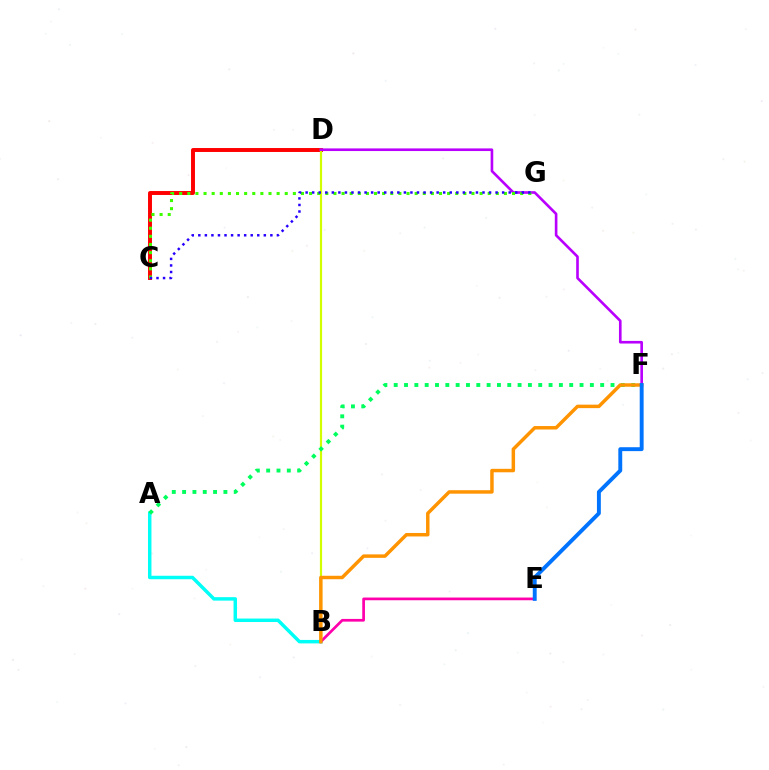{('C', 'D'): [{'color': '#ff0000', 'line_style': 'solid', 'thickness': 2.84}], ('B', 'D'): [{'color': '#d1ff00', 'line_style': 'solid', 'thickness': 1.59}], ('A', 'B'): [{'color': '#00fff6', 'line_style': 'solid', 'thickness': 2.5}], ('D', 'F'): [{'color': '#b900ff', 'line_style': 'solid', 'thickness': 1.9}], ('B', 'E'): [{'color': '#ff00ac', 'line_style': 'solid', 'thickness': 1.95}], ('A', 'F'): [{'color': '#00ff5c', 'line_style': 'dotted', 'thickness': 2.8}], ('C', 'G'): [{'color': '#3dff00', 'line_style': 'dotted', 'thickness': 2.21}, {'color': '#2500ff', 'line_style': 'dotted', 'thickness': 1.78}], ('B', 'F'): [{'color': '#ff9400', 'line_style': 'solid', 'thickness': 2.49}], ('E', 'F'): [{'color': '#0074ff', 'line_style': 'solid', 'thickness': 2.81}]}